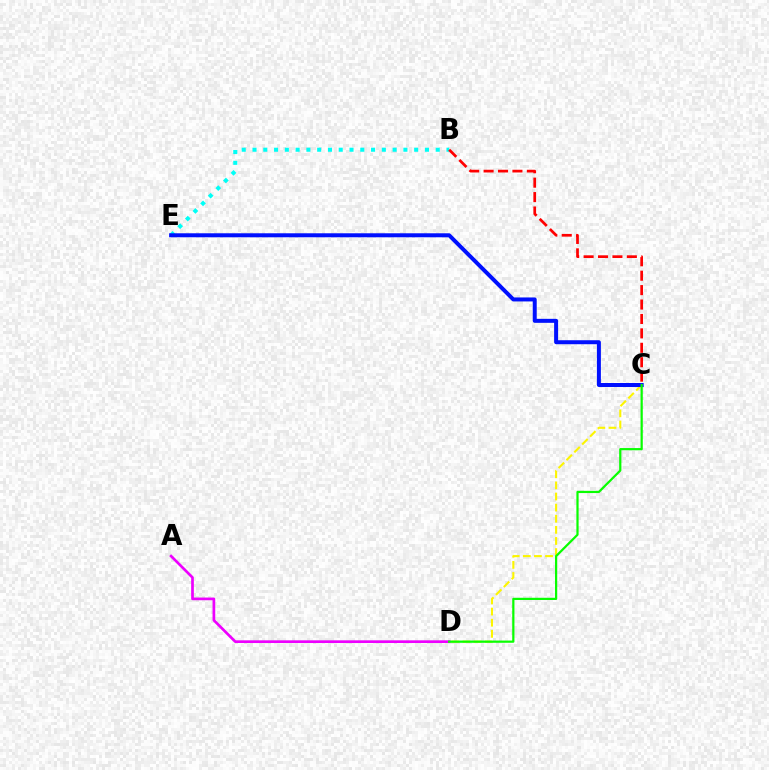{('C', 'D'): [{'color': '#fcf500', 'line_style': 'dashed', 'thickness': 1.51}, {'color': '#08ff00', 'line_style': 'solid', 'thickness': 1.6}], ('B', 'E'): [{'color': '#00fff6', 'line_style': 'dotted', 'thickness': 2.93}], ('C', 'E'): [{'color': '#0010ff', 'line_style': 'solid', 'thickness': 2.87}], ('A', 'D'): [{'color': '#ee00ff', 'line_style': 'solid', 'thickness': 1.94}], ('B', 'C'): [{'color': '#ff0000', 'line_style': 'dashed', 'thickness': 1.96}]}